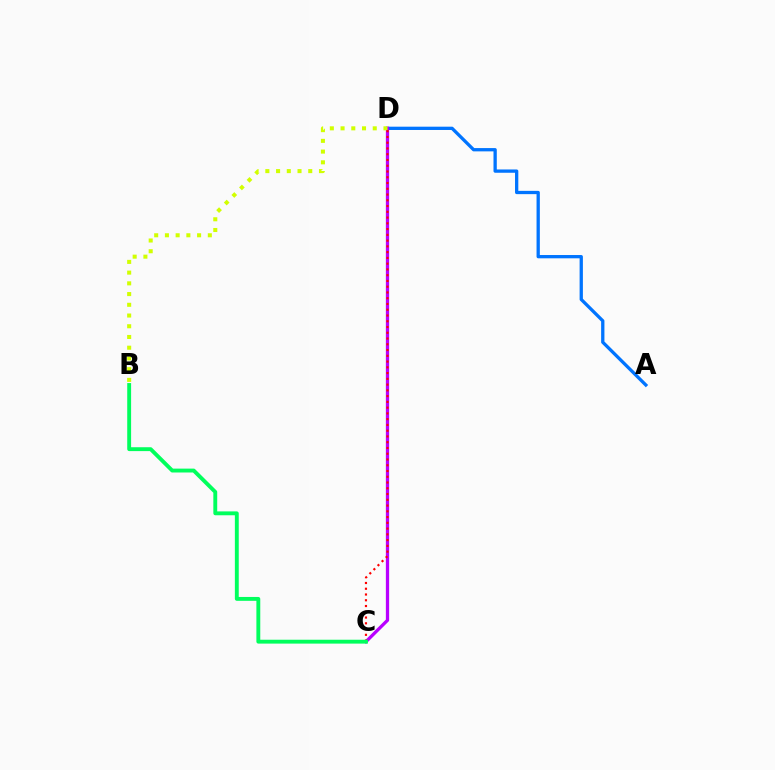{('A', 'D'): [{'color': '#0074ff', 'line_style': 'solid', 'thickness': 2.37}], ('C', 'D'): [{'color': '#b900ff', 'line_style': 'solid', 'thickness': 2.36}, {'color': '#ff0000', 'line_style': 'dotted', 'thickness': 1.56}], ('B', 'D'): [{'color': '#d1ff00', 'line_style': 'dotted', 'thickness': 2.91}], ('B', 'C'): [{'color': '#00ff5c', 'line_style': 'solid', 'thickness': 2.79}]}